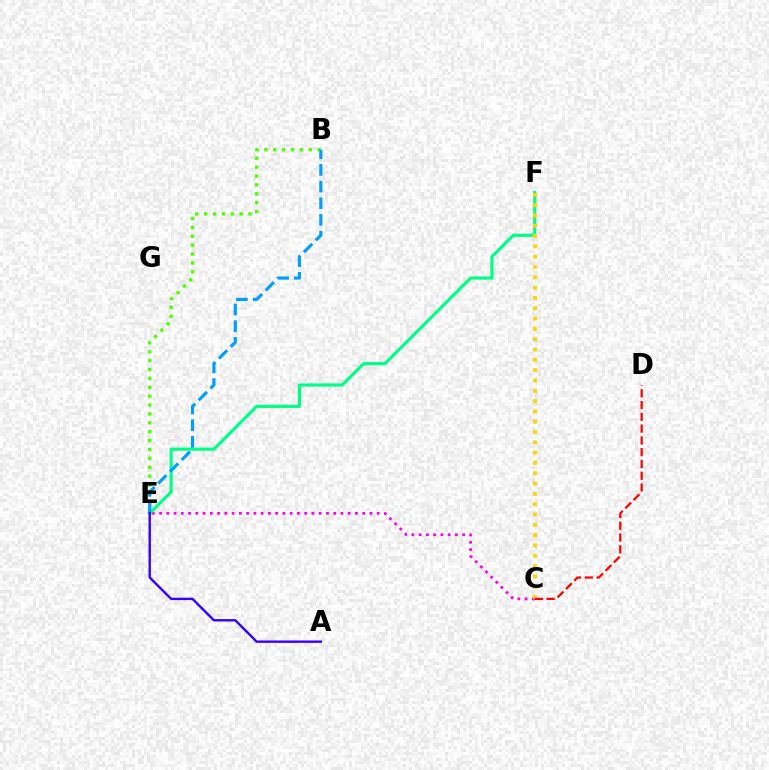{('C', 'E'): [{'color': '#ff00ed', 'line_style': 'dotted', 'thickness': 1.97}], ('E', 'F'): [{'color': '#00ff86', 'line_style': 'solid', 'thickness': 2.28}], ('B', 'E'): [{'color': '#4fff00', 'line_style': 'dotted', 'thickness': 2.41}, {'color': '#009eff', 'line_style': 'dashed', 'thickness': 2.27}], ('C', 'F'): [{'color': '#ffd500', 'line_style': 'dotted', 'thickness': 2.8}], ('A', 'E'): [{'color': '#3700ff', 'line_style': 'solid', 'thickness': 1.71}], ('C', 'D'): [{'color': '#ff0000', 'line_style': 'dashed', 'thickness': 1.6}]}